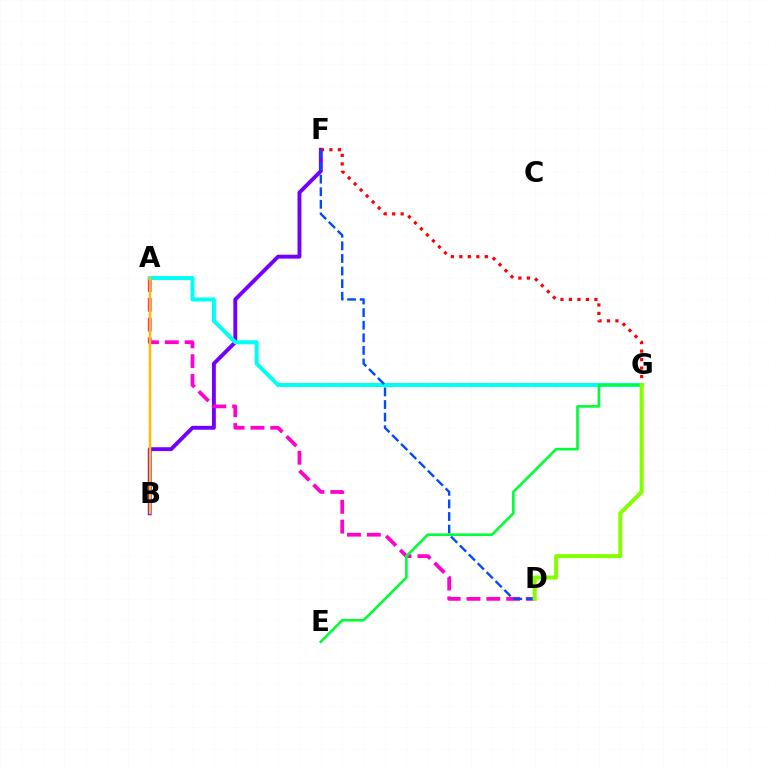{('B', 'F'): [{'color': '#7200ff', 'line_style': 'solid', 'thickness': 2.8}], ('F', 'G'): [{'color': '#ff0000', 'line_style': 'dotted', 'thickness': 2.31}], ('A', 'D'): [{'color': '#ff00cf', 'line_style': 'dashed', 'thickness': 2.69}], ('A', 'G'): [{'color': '#00fff6', 'line_style': 'solid', 'thickness': 2.88}], ('A', 'B'): [{'color': '#ffbd00', 'line_style': 'solid', 'thickness': 1.79}], ('D', 'F'): [{'color': '#004bff', 'line_style': 'dashed', 'thickness': 1.71}], ('E', 'G'): [{'color': '#00ff39', 'line_style': 'solid', 'thickness': 1.89}], ('D', 'G'): [{'color': '#84ff00', 'line_style': 'solid', 'thickness': 2.89}]}